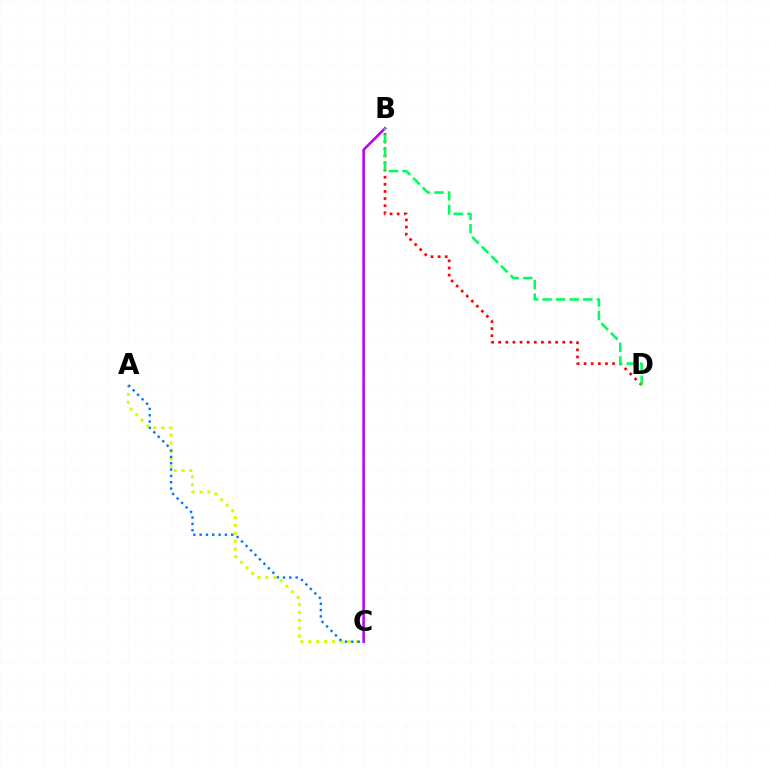{('B', 'D'): [{'color': '#ff0000', 'line_style': 'dotted', 'thickness': 1.93}, {'color': '#00ff5c', 'line_style': 'dashed', 'thickness': 1.84}], ('A', 'C'): [{'color': '#d1ff00', 'line_style': 'dotted', 'thickness': 2.14}, {'color': '#0074ff', 'line_style': 'dotted', 'thickness': 1.72}], ('B', 'C'): [{'color': '#b900ff', 'line_style': 'solid', 'thickness': 1.84}]}